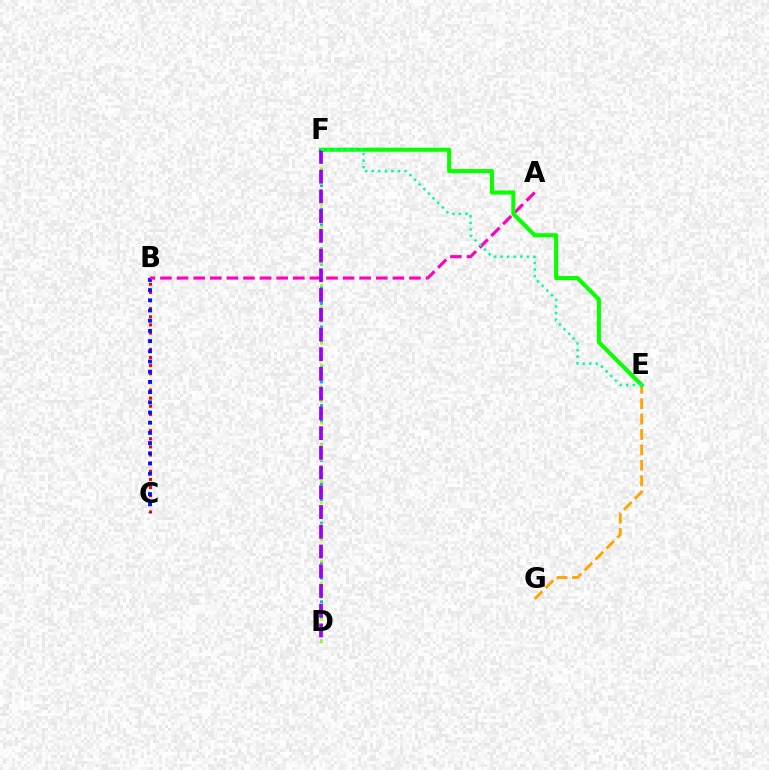{('B', 'C'): [{'color': '#ff0000', 'line_style': 'dotted', 'thickness': 2.21}, {'color': '#0010ff', 'line_style': 'dotted', 'thickness': 2.77}], ('E', 'G'): [{'color': '#ffa500', 'line_style': 'dashed', 'thickness': 2.09}], ('D', 'F'): [{'color': '#00b5ff', 'line_style': 'dotted', 'thickness': 2.13}, {'color': '#b3ff00', 'line_style': 'dotted', 'thickness': 1.97}, {'color': '#9b00ff', 'line_style': 'dashed', 'thickness': 2.68}], ('A', 'B'): [{'color': '#ff00bd', 'line_style': 'dashed', 'thickness': 2.26}], ('E', 'F'): [{'color': '#08ff00', 'line_style': 'solid', 'thickness': 2.92}, {'color': '#00ff9d', 'line_style': 'dotted', 'thickness': 1.78}]}